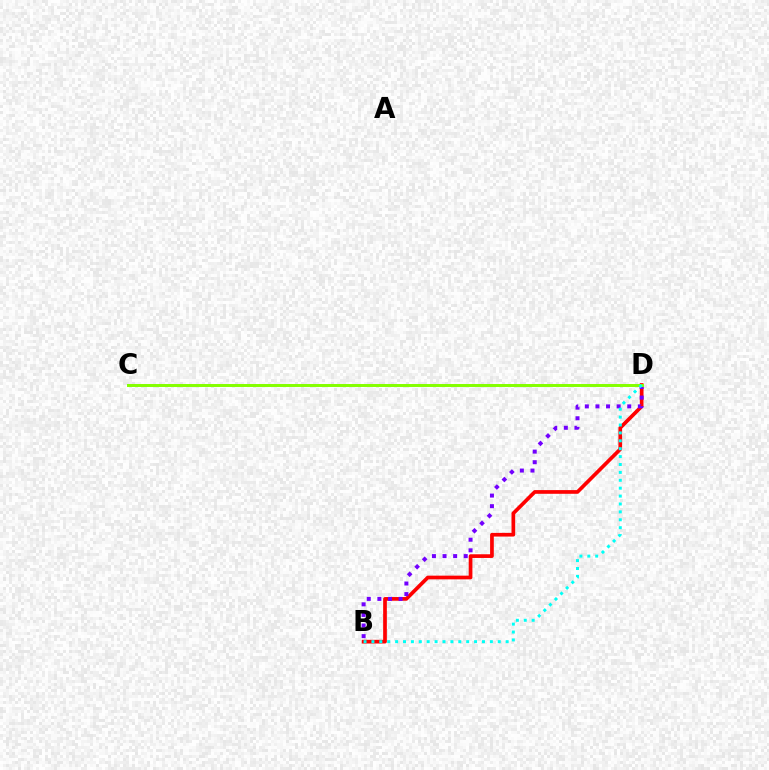{('B', 'D'): [{'color': '#ff0000', 'line_style': 'solid', 'thickness': 2.66}, {'color': '#7200ff', 'line_style': 'dotted', 'thickness': 2.88}, {'color': '#00fff6', 'line_style': 'dotted', 'thickness': 2.15}], ('C', 'D'): [{'color': '#84ff00', 'line_style': 'solid', 'thickness': 2.13}]}